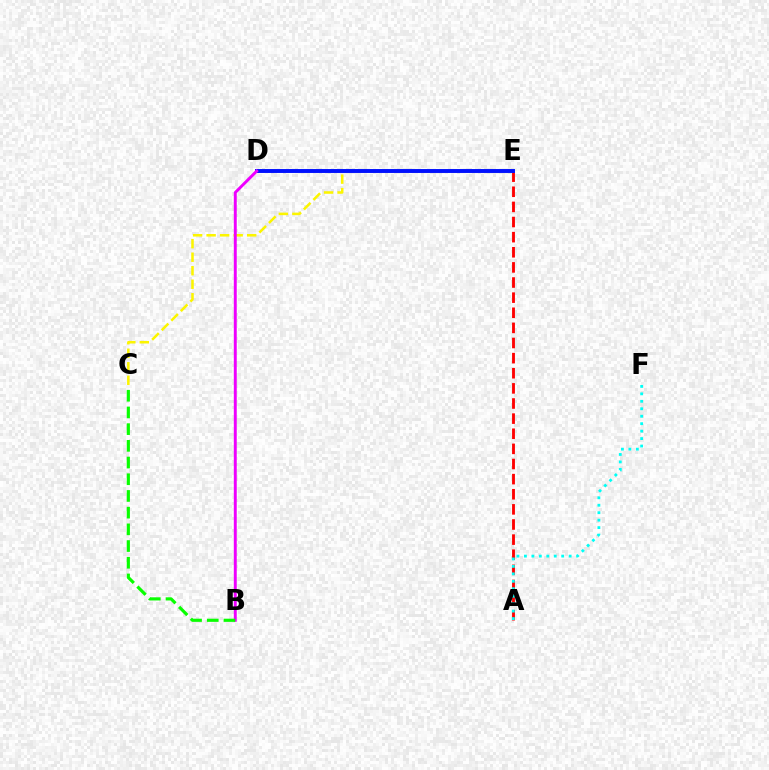{('A', 'E'): [{'color': '#ff0000', 'line_style': 'dashed', 'thickness': 2.05}], ('C', 'E'): [{'color': '#fcf500', 'line_style': 'dashed', 'thickness': 1.84}], ('D', 'E'): [{'color': '#0010ff', 'line_style': 'solid', 'thickness': 2.82}], ('A', 'F'): [{'color': '#00fff6', 'line_style': 'dotted', 'thickness': 2.03}], ('B', 'D'): [{'color': '#ee00ff', 'line_style': 'solid', 'thickness': 2.11}], ('B', 'C'): [{'color': '#08ff00', 'line_style': 'dashed', 'thickness': 2.27}]}